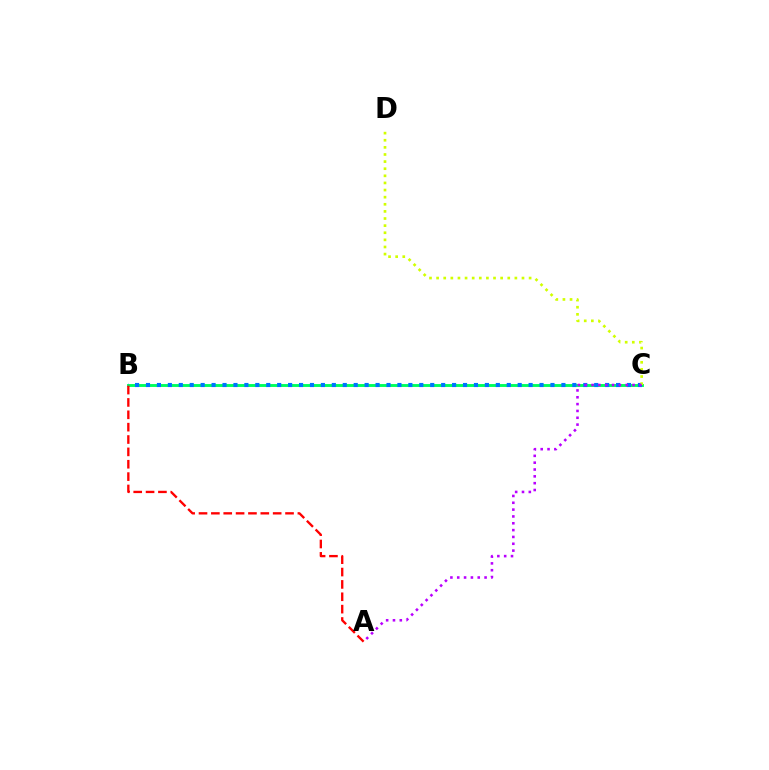{('B', 'C'): [{'color': '#00ff5c', 'line_style': 'solid', 'thickness': 2.08}, {'color': '#0074ff', 'line_style': 'dotted', 'thickness': 2.97}], ('C', 'D'): [{'color': '#d1ff00', 'line_style': 'dotted', 'thickness': 1.93}], ('A', 'C'): [{'color': '#b900ff', 'line_style': 'dotted', 'thickness': 1.86}], ('A', 'B'): [{'color': '#ff0000', 'line_style': 'dashed', 'thickness': 1.68}]}